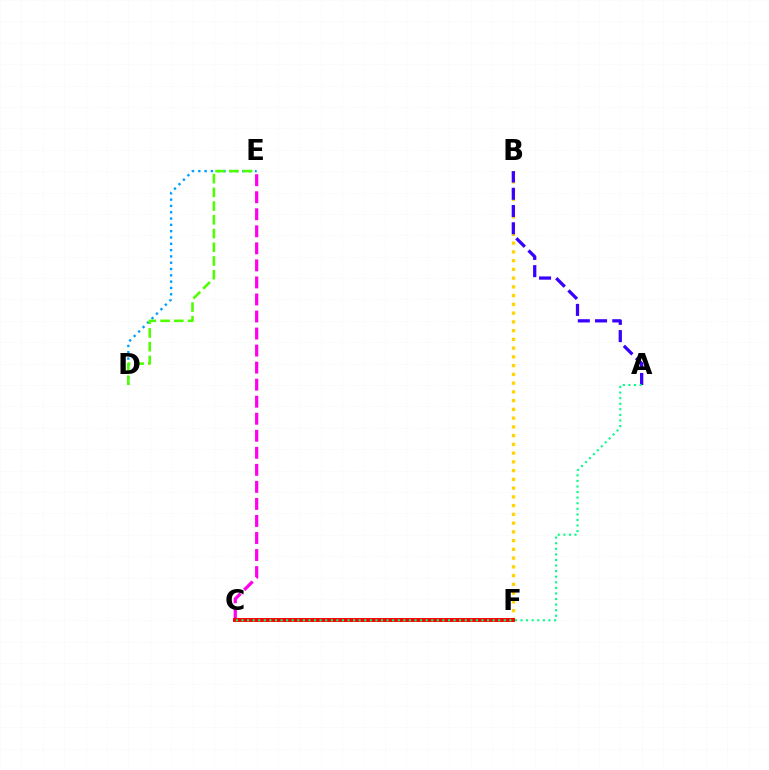{('D', 'E'): [{'color': '#009eff', 'line_style': 'dotted', 'thickness': 1.71}, {'color': '#4fff00', 'line_style': 'dashed', 'thickness': 1.87}], ('C', 'E'): [{'color': '#ff00ed', 'line_style': 'dashed', 'thickness': 2.31}], ('B', 'F'): [{'color': '#ffd500', 'line_style': 'dotted', 'thickness': 2.38}], ('A', 'B'): [{'color': '#3700ff', 'line_style': 'dashed', 'thickness': 2.34}], ('C', 'F'): [{'color': '#ff0000', 'line_style': 'solid', 'thickness': 2.83}], ('A', 'C'): [{'color': '#00ff86', 'line_style': 'dotted', 'thickness': 1.52}]}